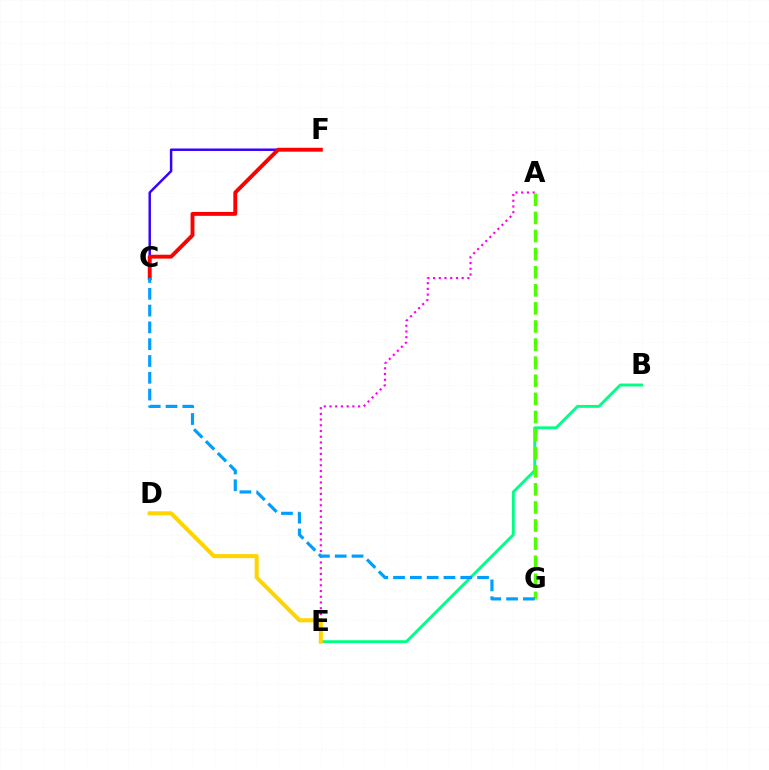{('A', 'E'): [{'color': '#ff00ed', 'line_style': 'dotted', 'thickness': 1.55}], ('B', 'E'): [{'color': '#00ff86', 'line_style': 'solid', 'thickness': 2.08}], ('A', 'G'): [{'color': '#4fff00', 'line_style': 'dashed', 'thickness': 2.46}], ('C', 'F'): [{'color': '#3700ff', 'line_style': 'solid', 'thickness': 1.77}, {'color': '#ff0000', 'line_style': 'solid', 'thickness': 2.8}], ('C', 'G'): [{'color': '#009eff', 'line_style': 'dashed', 'thickness': 2.28}], ('D', 'E'): [{'color': '#ffd500', 'line_style': 'solid', 'thickness': 2.92}]}